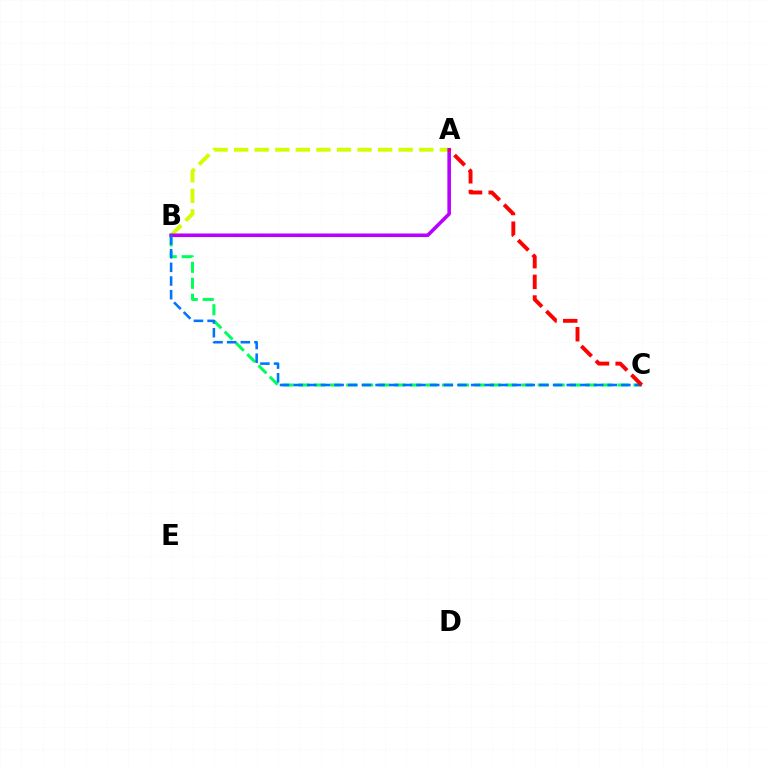{('B', 'C'): [{'color': '#00ff5c', 'line_style': 'dashed', 'thickness': 2.17}, {'color': '#0074ff', 'line_style': 'dashed', 'thickness': 1.86}], ('A', 'B'): [{'color': '#d1ff00', 'line_style': 'dashed', 'thickness': 2.79}, {'color': '#b900ff', 'line_style': 'solid', 'thickness': 2.58}], ('A', 'C'): [{'color': '#ff0000', 'line_style': 'dashed', 'thickness': 2.81}]}